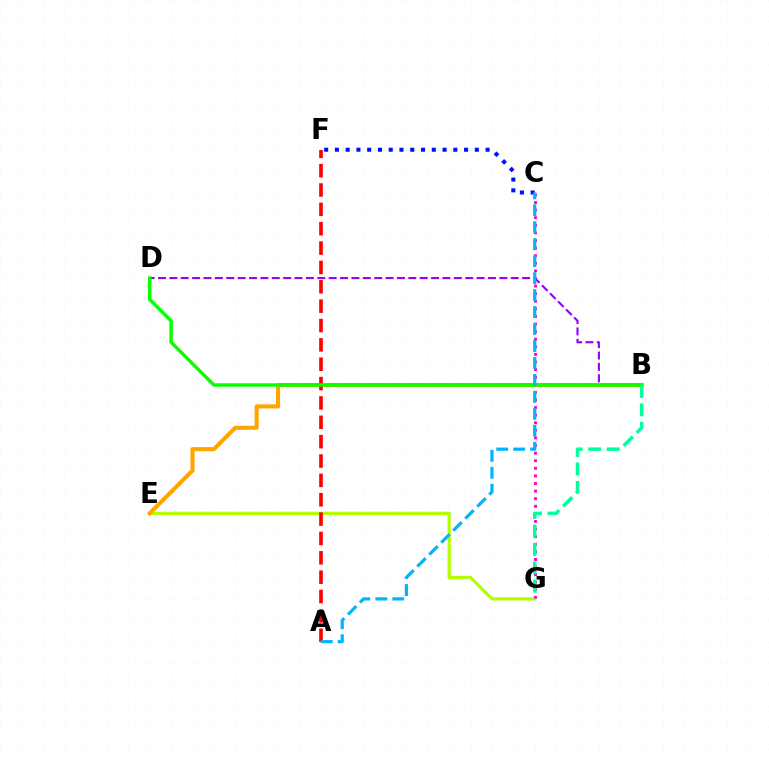{('E', 'G'): [{'color': '#b3ff00', 'line_style': 'solid', 'thickness': 2.35}], ('C', 'G'): [{'color': '#ff00bd', 'line_style': 'dotted', 'thickness': 2.06}], ('C', 'F'): [{'color': '#0010ff', 'line_style': 'dotted', 'thickness': 2.92}], ('B', 'E'): [{'color': '#ffa500', 'line_style': 'solid', 'thickness': 2.95}], ('B', 'D'): [{'color': '#9b00ff', 'line_style': 'dashed', 'thickness': 1.55}, {'color': '#08ff00', 'line_style': 'solid', 'thickness': 2.47}], ('A', 'F'): [{'color': '#ff0000', 'line_style': 'dashed', 'thickness': 2.63}], ('A', 'C'): [{'color': '#00b5ff', 'line_style': 'dashed', 'thickness': 2.3}], ('B', 'G'): [{'color': '#00ff9d', 'line_style': 'dashed', 'thickness': 2.51}]}